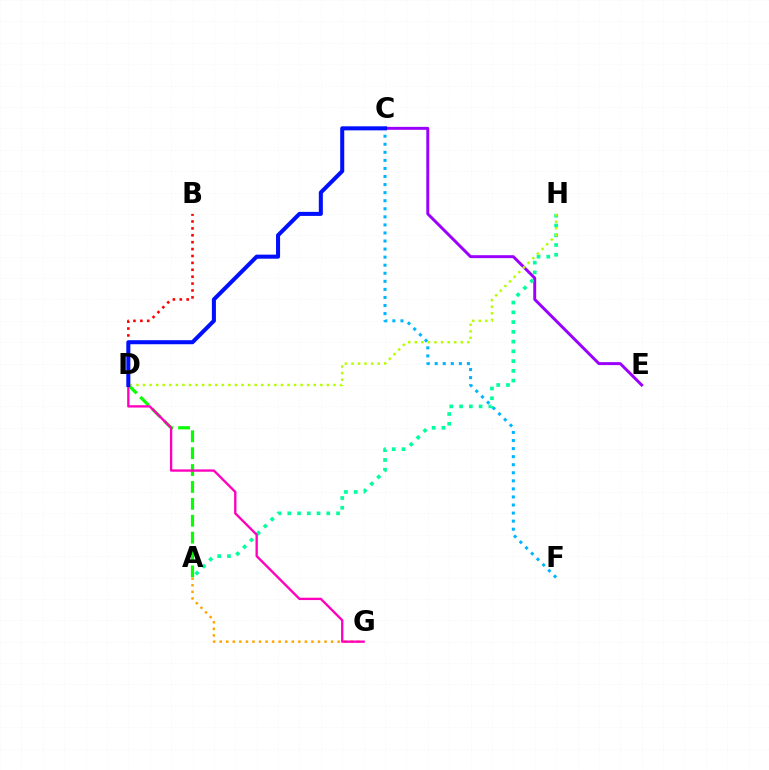{('C', 'F'): [{'color': '#00b5ff', 'line_style': 'dotted', 'thickness': 2.19}], ('B', 'D'): [{'color': '#ff0000', 'line_style': 'dotted', 'thickness': 1.87}], ('A', 'D'): [{'color': '#08ff00', 'line_style': 'dashed', 'thickness': 2.3}], ('C', 'E'): [{'color': '#9b00ff', 'line_style': 'solid', 'thickness': 2.12}], ('A', 'G'): [{'color': '#ffa500', 'line_style': 'dotted', 'thickness': 1.78}], ('A', 'H'): [{'color': '#00ff9d', 'line_style': 'dotted', 'thickness': 2.65}], ('D', 'H'): [{'color': '#b3ff00', 'line_style': 'dotted', 'thickness': 1.78}], ('D', 'G'): [{'color': '#ff00bd', 'line_style': 'solid', 'thickness': 1.69}], ('C', 'D'): [{'color': '#0010ff', 'line_style': 'solid', 'thickness': 2.91}]}